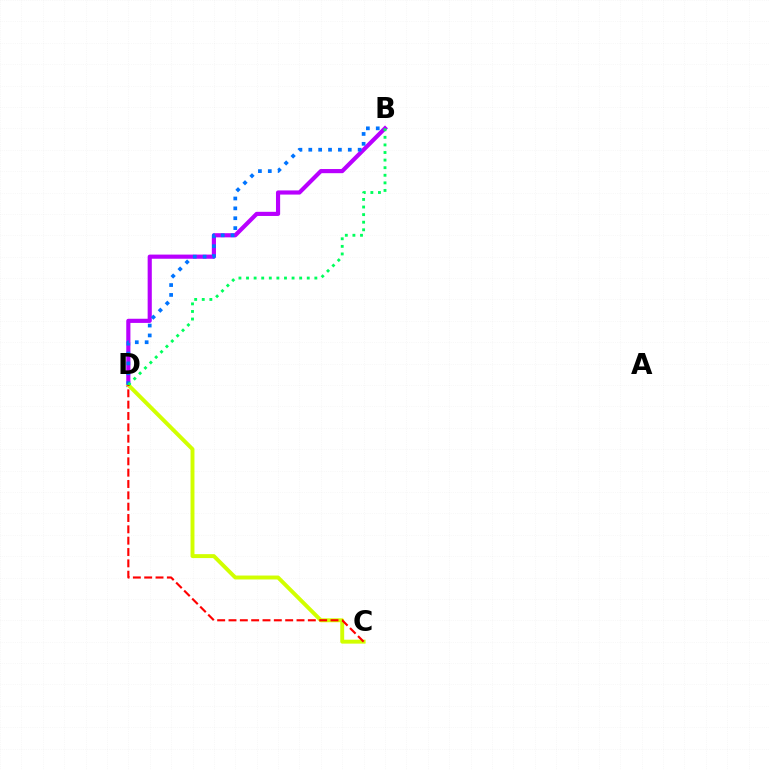{('B', 'D'): [{'color': '#b900ff', 'line_style': 'solid', 'thickness': 2.99}, {'color': '#0074ff', 'line_style': 'dotted', 'thickness': 2.68}, {'color': '#00ff5c', 'line_style': 'dotted', 'thickness': 2.06}], ('C', 'D'): [{'color': '#d1ff00', 'line_style': 'solid', 'thickness': 2.82}, {'color': '#ff0000', 'line_style': 'dashed', 'thickness': 1.54}]}